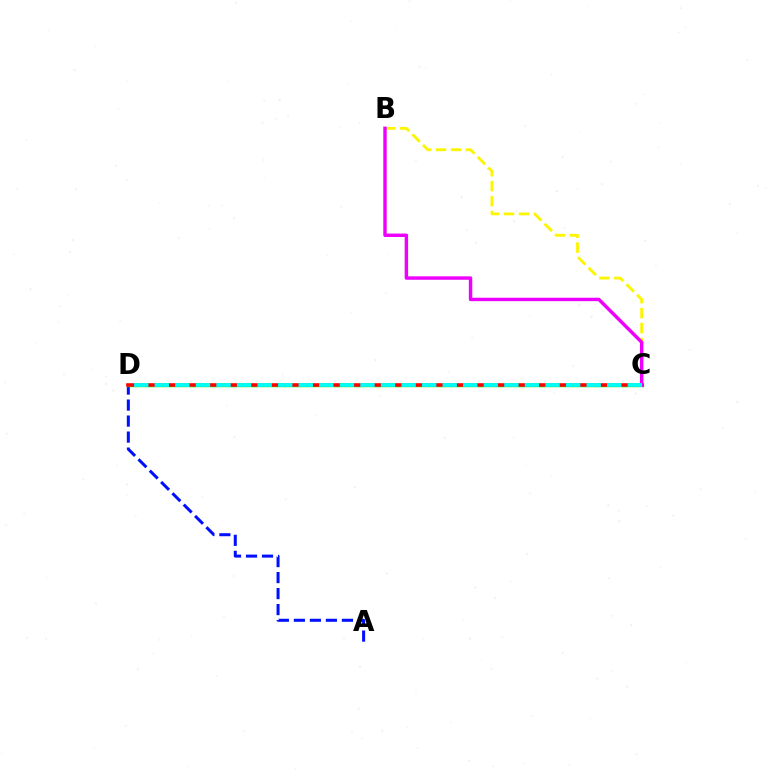{('A', 'D'): [{'color': '#0010ff', 'line_style': 'dashed', 'thickness': 2.17}], ('B', 'C'): [{'color': '#fcf500', 'line_style': 'dashed', 'thickness': 2.03}, {'color': '#ee00ff', 'line_style': 'solid', 'thickness': 2.47}], ('C', 'D'): [{'color': '#08ff00', 'line_style': 'solid', 'thickness': 2.46}, {'color': '#ff0000', 'line_style': 'solid', 'thickness': 2.56}, {'color': '#00fff6', 'line_style': 'dashed', 'thickness': 2.79}]}